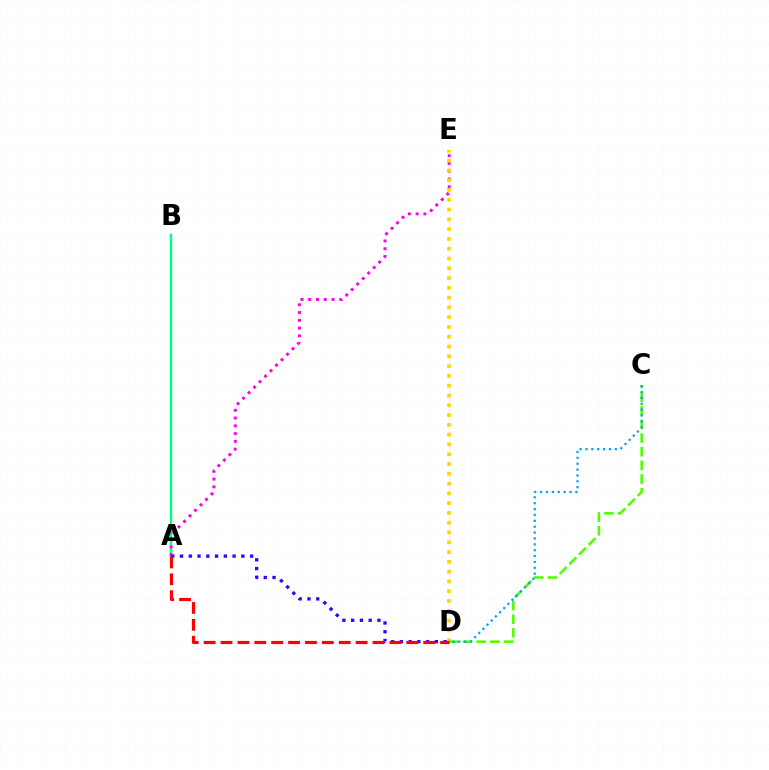{('A', 'B'): [{'color': '#00ff86', 'line_style': 'solid', 'thickness': 1.75}], ('A', 'E'): [{'color': '#ff00ed', 'line_style': 'dotted', 'thickness': 2.11}], ('A', 'D'): [{'color': '#3700ff', 'line_style': 'dotted', 'thickness': 2.38}, {'color': '#ff0000', 'line_style': 'dashed', 'thickness': 2.29}], ('D', 'E'): [{'color': '#ffd500', 'line_style': 'dotted', 'thickness': 2.66}], ('C', 'D'): [{'color': '#4fff00', 'line_style': 'dashed', 'thickness': 1.85}, {'color': '#009eff', 'line_style': 'dotted', 'thickness': 1.6}]}